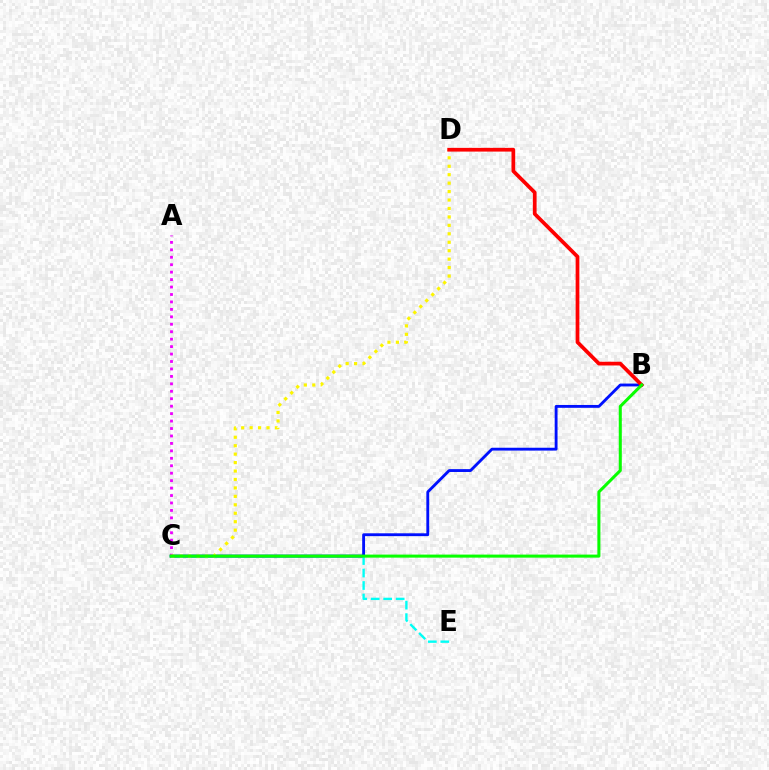{('B', 'C'): [{'color': '#0010ff', 'line_style': 'solid', 'thickness': 2.05}, {'color': '#08ff00', 'line_style': 'solid', 'thickness': 2.19}], ('A', 'C'): [{'color': '#ee00ff', 'line_style': 'dotted', 'thickness': 2.02}], ('C', 'D'): [{'color': '#fcf500', 'line_style': 'dotted', 'thickness': 2.29}], ('C', 'E'): [{'color': '#00fff6', 'line_style': 'dashed', 'thickness': 1.7}], ('B', 'D'): [{'color': '#ff0000', 'line_style': 'solid', 'thickness': 2.68}]}